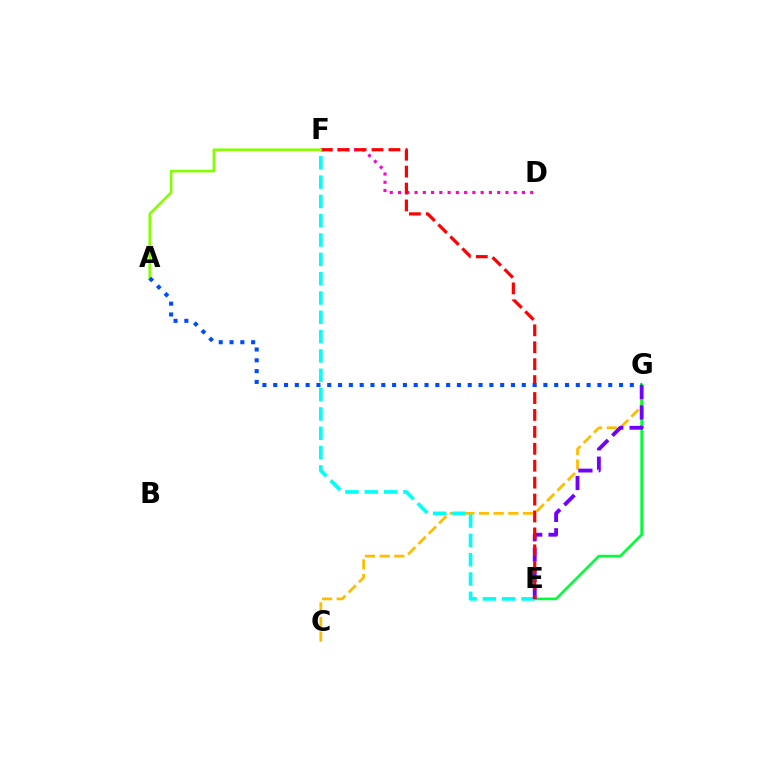{('C', 'G'): [{'color': '#ffbd00', 'line_style': 'dashed', 'thickness': 1.99}], ('D', 'F'): [{'color': '#ff00cf', 'line_style': 'dotted', 'thickness': 2.24}], ('E', 'F'): [{'color': '#00fff6', 'line_style': 'dashed', 'thickness': 2.62}, {'color': '#ff0000', 'line_style': 'dashed', 'thickness': 2.3}], ('E', 'G'): [{'color': '#00ff39', 'line_style': 'solid', 'thickness': 1.93}, {'color': '#7200ff', 'line_style': 'dashed', 'thickness': 2.77}], ('A', 'F'): [{'color': '#84ff00', 'line_style': 'solid', 'thickness': 1.85}], ('A', 'G'): [{'color': '#004bff', 'line_style': 'dotted', 'thickness': 2.94}]}